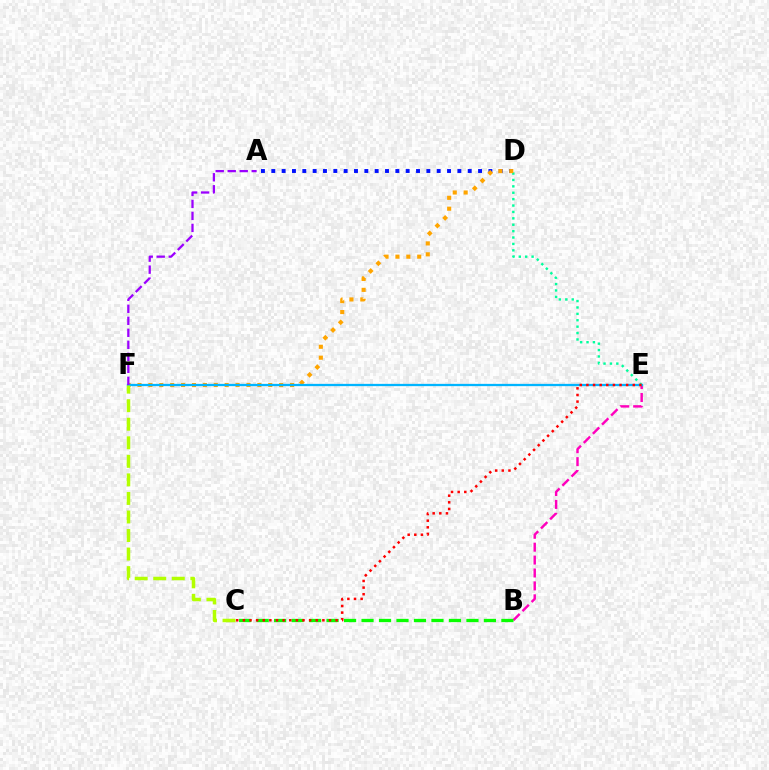{('D', 'E'): [{'color': '#00ff9d', 'line_style': 'dotted', 'thickness': 1.74}], ('B', 'E'): [{'color': '#ff00bd', 'line_style': 'dashed', 'thickness': 1.75}], ('A', 'D'): [{'color': '#0010ff', 'line_style': 'dotted', 'thickness': 2.81}], ('B', 'C'): [{'color': '#08ff00', 'line_style': 'dashed', 'thickness': 2.38}], ('D', 'F'): [{'color': '#ffa500', 'line_style': 'dotted', 'thickness': 2.96}], ('E', 'F'): [{'color': '#00b5ff', 'line_style': 'solid', 'thickness': 1.64}], ('A', 'F'): [{'color': '#9b00ff', 'line_style': 'dashed', 'thickness': 1.63}], ('C', 'F'): [{'color': '#b3ff00', 'line_style': 'dashed', 'thickness': 2.52}], ('C', 'E'): [{'color': '#ff0000', 'line_style': 'dotted', 'thickness': 1.8}]}